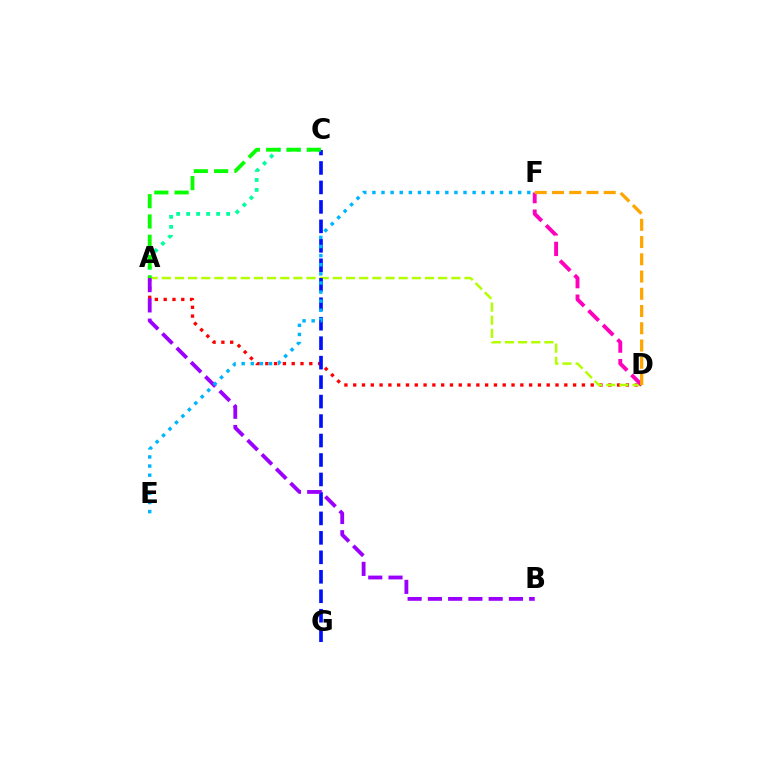{('A', 'C'): [{'color': '#00ff9d', 'line_style': 'dotted', 'thickness': 2.72}, {'color': '#08ff00', 'line_style': 'dashed', 'thickness': 2.76}], ('A', 'D'): [{'color': '#ff0000', 'line_style': 'dotted', 'thickness': 2.39}, {'color': '#b3ff00', 'line_style': 'dashed', 'thickness': 1.79}], ('D', 'F'): [{'color': '#ff00bd', 'line_style': 'dashed', 'thickness': 2.79}, {'color': '#ffa500', 'line_style': 'dashed', 'thickness': 2.34}], ('C', 'G'): [{'color': '#0010ff', 'line_style': 'dashed', 'thickness': 2.64}], ('A', 'B'): [{'color': '#9b00ff', 'line_style': 'dashed', 'thickness': 2.75}], ('E', 'F'): [{'color': '#00b5ff', 'line_style': 'dotted', 'thickness': 2.48}]}